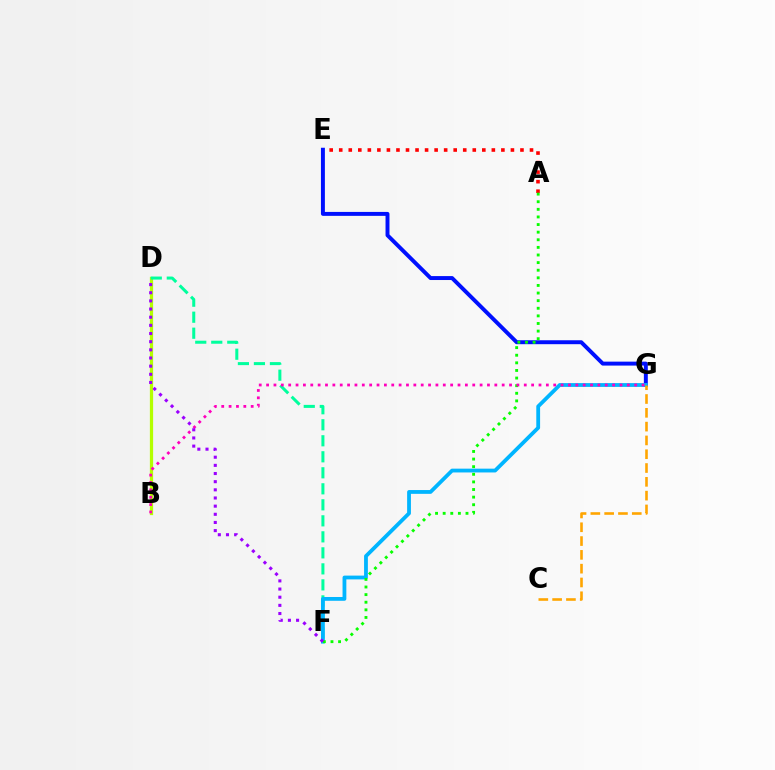{('A', 'E'): [{'color': '#ff0000', 'line_style': 'dotted', 'thickness': 2.59}], ('B', 'D'): [{'color': '#b3ff00', 'line_style': 'solid', 'thickness': 2.34}], ('D', 'F'): [{'color': '#00ff9d', 'line_style': 'dashed', 'thickness': 2.18}, {'color': '#9b00ff', 'line_style': 'dotted', 'thickness': 2.22}], ('E', 'G'): [{'color': '#0010ff', 'line_style': 'solid', 'thickness': 2.84}], ('F', 'G'): [{'color': '#00b5ff', 'line_style': 'solid', 'thickness': 2.73}], ('A', 'F'): [{'color': '#08ff00', 'line_style': 'dotted', 'thickness': 2.07}], ('B', 'G'): [{'color': '#ff00bd', 'line_style': 'dotted', 'thickness': 2.0}], ('C', 'G'): [{'color': '#ffa500', 'line_style': 'dashed', 'thickness': 1.88}]}